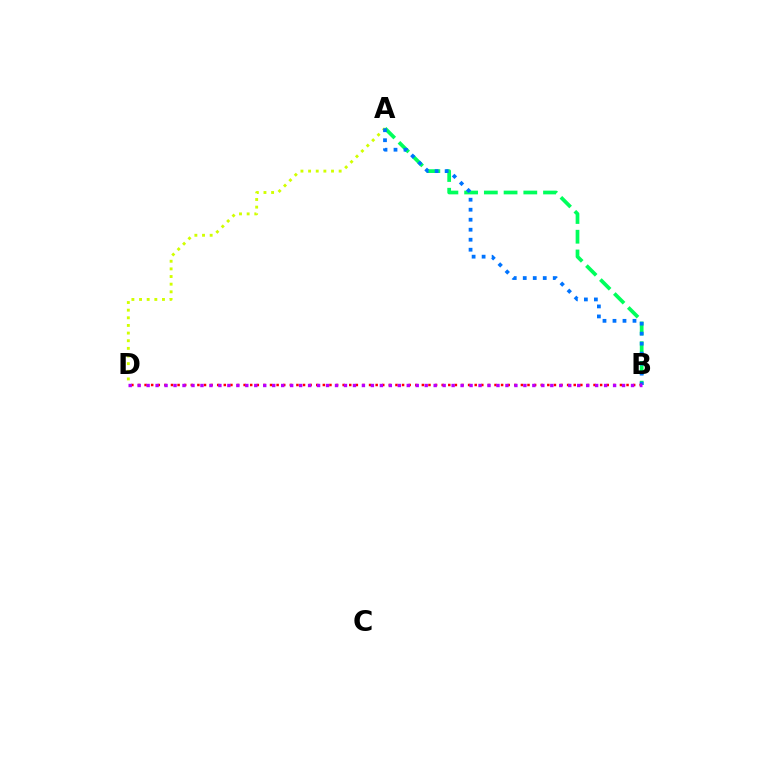{('A', 'D'): [{'color': '#d1ff00', 'line_style': 'dotted', 'thickness': 2.08}], ('A', 'B'): [{'color': '#00ff5c', 'line_style': 'dashed', 'thickness': 2.68}, {'color': '#0074ff', 'line_style': 'dotted', 'thickness': 2.72}], ('B', 'D'): [{'color': '#ff0000', 'line_style': 'dotted', 'thickness': 1.79}, {'color': '#b900ff', 'line_style': 'dotted', 'thickness': 2.44}]}